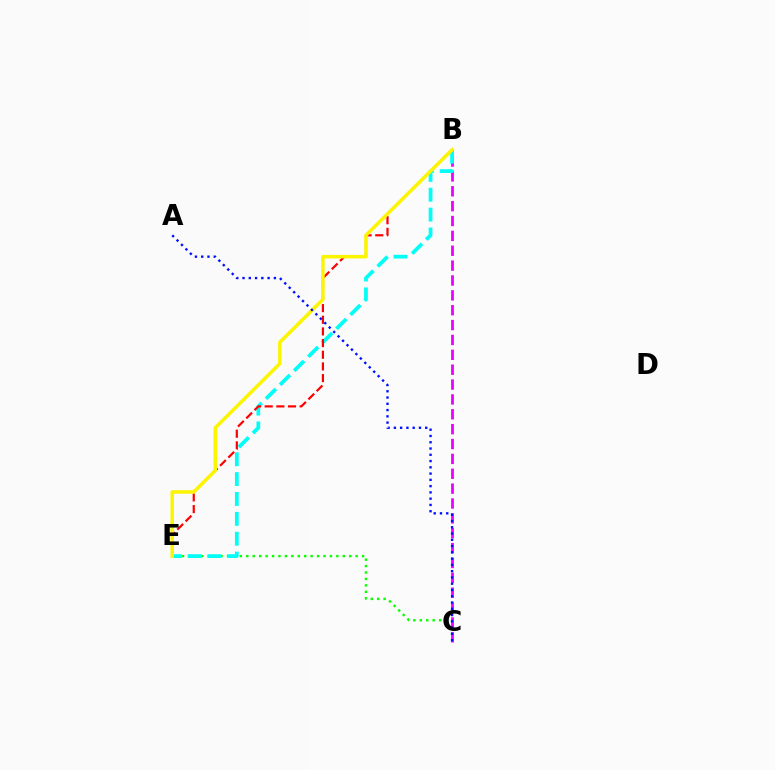{('C', 'E'): [{'color': '#08ff00', 'line_style': 'dotted', 'thickness': 1.75}], ('B', 'C'): [{'color': '#ee00ff', 'line_style': 'dashed', 'thickness': 2.02}], ('B', 'E'): [{'color': '#00fff6', 'line_style': 'dashed', 'thickness': 2.7}, {'color': '#ff0000', 'line_style': 'dashed', 'thickness': 1.58}, {'color': '#fcf500', 'line_style': 'solid', 'thickness': 2.52}], ('A', 'C'): [{'color': '#0010ff', 'line_style': 'dotted', 'thickness': 1.7}]}